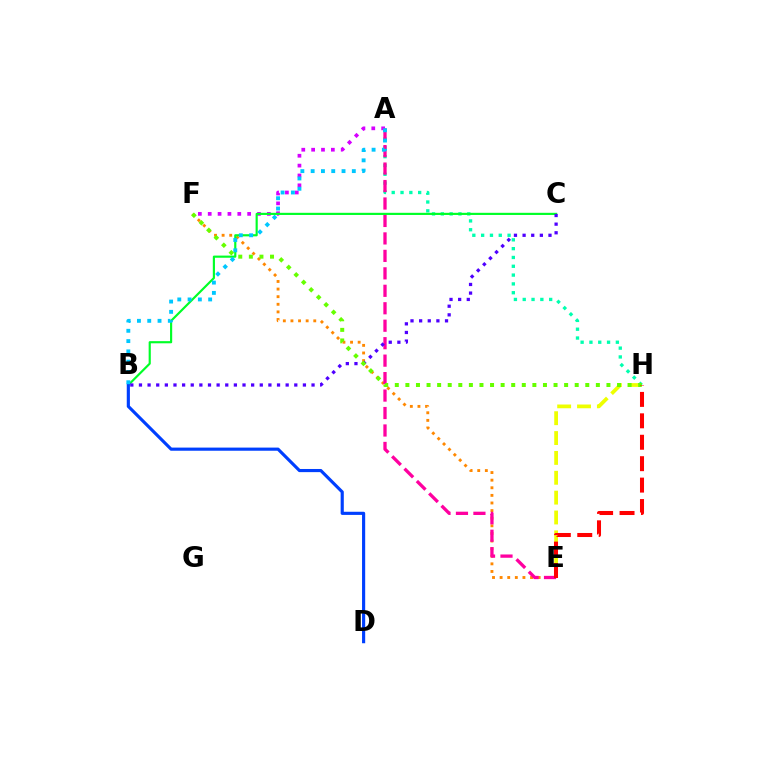{('E', 'H'): [{'color': '#eeff00', 'line_style': 'dashed', 'thickness': 2.7}, {'color': '#ff0000', 'line_style': 'dashed', 'thickness': 2.91}], ('E', 'F'): [{'color': '#ff8800', 'line_style': 'dotted', 'thickness': 2.07}], ('A', 'F'): [{'color': '#d600ff', 'line_style': 'dotted', 'thickness': 2.68}], ('A', 'H'): [{'color': '#00ffaf', 'line_style': 'dotted', 'thickness': 2.39}], ('A', 'E'): [{'color': '#ff00a0', 'line_style': 'dashed', 'thickness': 2.37}], ('B', 'C'): [{'color': '#00ff27', 'line_style': 'solid', 'thickness': 1.56}, {'color': '#4f00ff', 'line_style': 'dotted', 'thickness': 2.34}], ('B', 'D'): [{'color': '#003fff', 'line_style': 'solid', 'thickness': 2.26}], ('A', 'B'): [{'color': '#00c7ff', 'line_style': 'dotted', 'thickness': 2.8}], ('F', 'H'): [{'color': '#66ff00', 'line_style': 'dotted', 'thickness': 2.88}]}